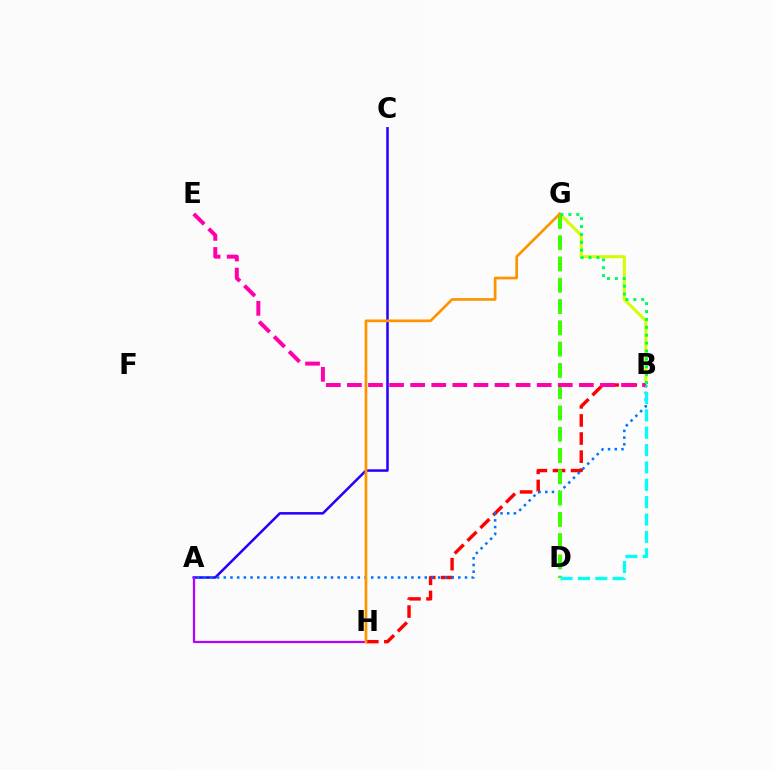{('B', 'G'): [{'color': '#d1ff00', 'line_style': 'solid', 'thickness': 2.18}, {'color': '#00ff5c', 'line_style': 'dotted', 'thickness': 2.14}], ('A', 'C'): [{'color': '#2500ff', 'line_style': 'solid', 'thickness': 1.81}], ('B', 'H'): [{'color': '#ff0000', 'line_style': 'dashed', 'thickness': 2.46}], ('A', 'B'): [{'color': '#0074ff', 'line_style': 'dotted', 'thickness': 1.82}], ('A', 'H'): [{'color': '#b900ff', 'line_style': 'solid', 'thickness': 1.61}], ('D', 'G'): [{'color': '#3dff00', 'line_style': 'dashed', 'thickness': 2.89}], ('B', 'E'): [{'color': '#ff00ac', 'line_style': 'dashed', 'thickness': 2.86}], ('B', 'D'): [{'color': '#00fff6', 'line_style': 'dashed', 'thickness': 2.36}], ('G', 'H'): [{'color': '#ff9400', 'line_style': 'solid', 'thickness': 1.95}]}